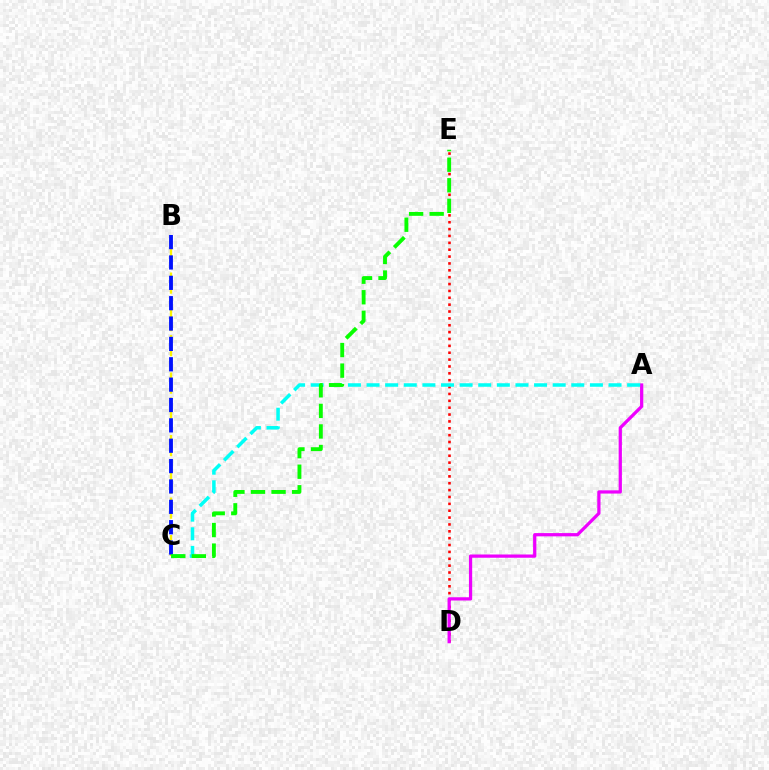{('B', 'C'): [{'color': '#fcf500', 'line_style': 'dashed', 'thickness': 1.7}, {'color': '#0010ff', 'line_style': 'dashed', 'thickness': 2.77}], ('D', 'E'): [{'color': '#ff0000', 'line_style': 'dotted', 'thickness': 1.87}], ('A', 'D'): [{'color': '#ee00ff', 'line_style': 'solid', 'thickness': 2.34}], ('A', 'C'): [{'color': '#00fff6', 'line_style': 'dashed', 'thickness': 2.53}], ('C', 'E'): [{'color': '#08ff00', 'line_style': 'dashed', 'thickness': 2.79}]}